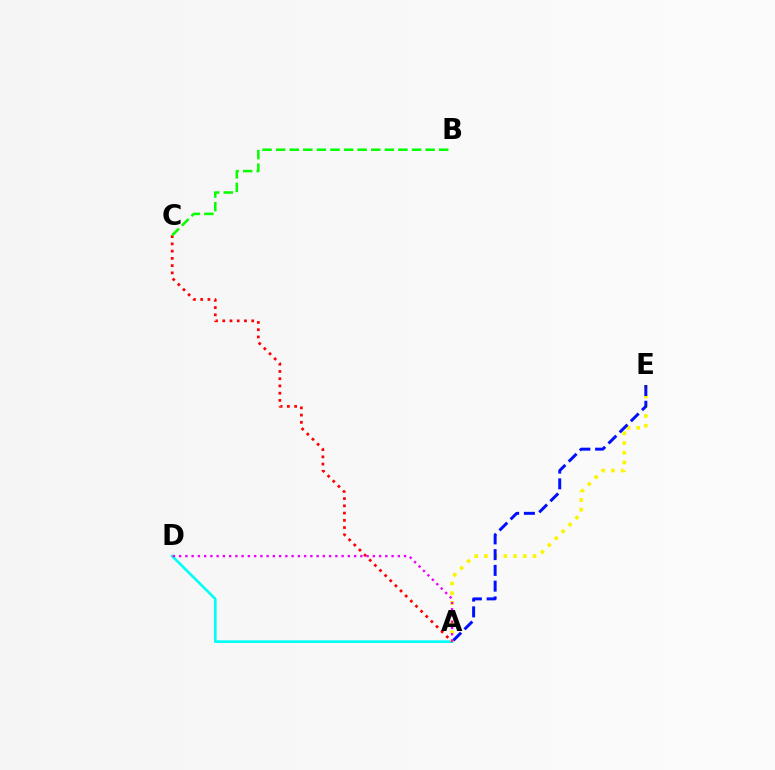{('A', 'D'): [{'color': '#00fff6', 'line_style': 'solid', 'thickness': 1.9}, {'color': '#ee00ff', 'line_style': 'dotted', 'thickness': 1.7}], ('A', 'E'): [{'color': '#fcf500', 'line_style': 'dotted', 'thickness': 2.64}, {'color': '#0010ff', 'line_style': 'dashed', 'thickness': 2.14}], ('A', 'C'): [{'color': '#ff0000', 'line_style': 'dotted', 'thickness': 1.97}], ('B', 'C'): [{'color': '#08ff00', 'line_style': 'dashed', 'thickness': 1.85}]}